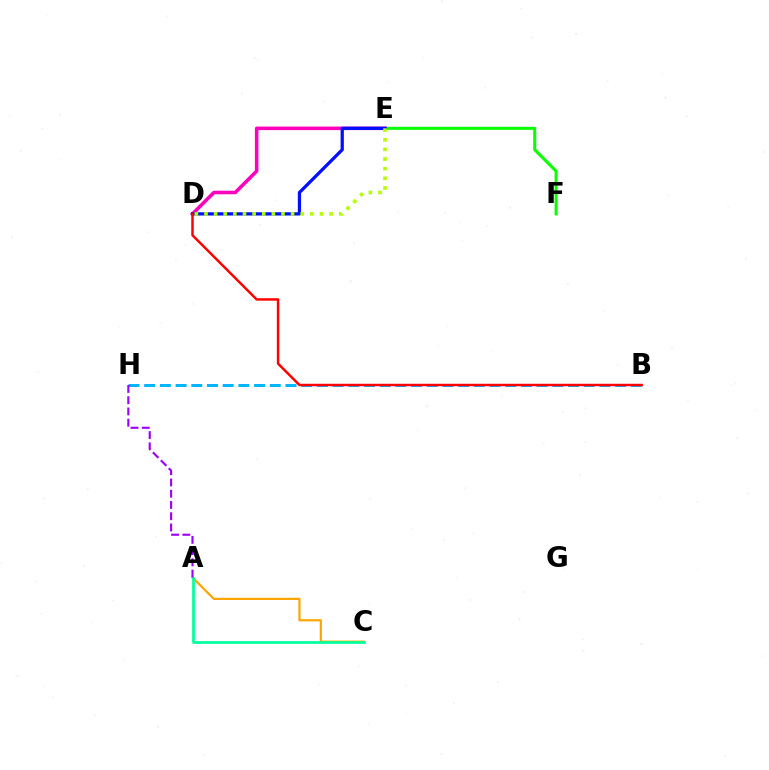{('A', 'C'): [{'color': '#ffa500', 'line_style': 'solid', 'thickness': 1.59}, {'color': '#00ff9d', 'line_style': 'solid', 'thickness': 1.96}], ('B', 'H'): [{'color': '#00b5ff', 'line_style': 'dashed', 'thickness': 2.13}], ('E', 'F'): [{'color': '#08ff00', 'line_style': 'solid', 'thickness': 2.19}], ('D', 'E'): [{'color': '#ff00bd', 'line_style': 'solid', 'thickness': 2.55}, {'color': '#0010ff', 'line_style': 'solid', 'thickness': 2.34}, {'color': '#b3ff00', 'line_style': 'dotted', 'thickness': 2.61}], ('A', 'H'): [{'color': '#9b00ff', 'line_style': 'dashed', 'thickness': 1.53}], ('B', 'D'): [{'color': '#ff0000', 'line_style': 'solid', 'thickness': 1.78}]}